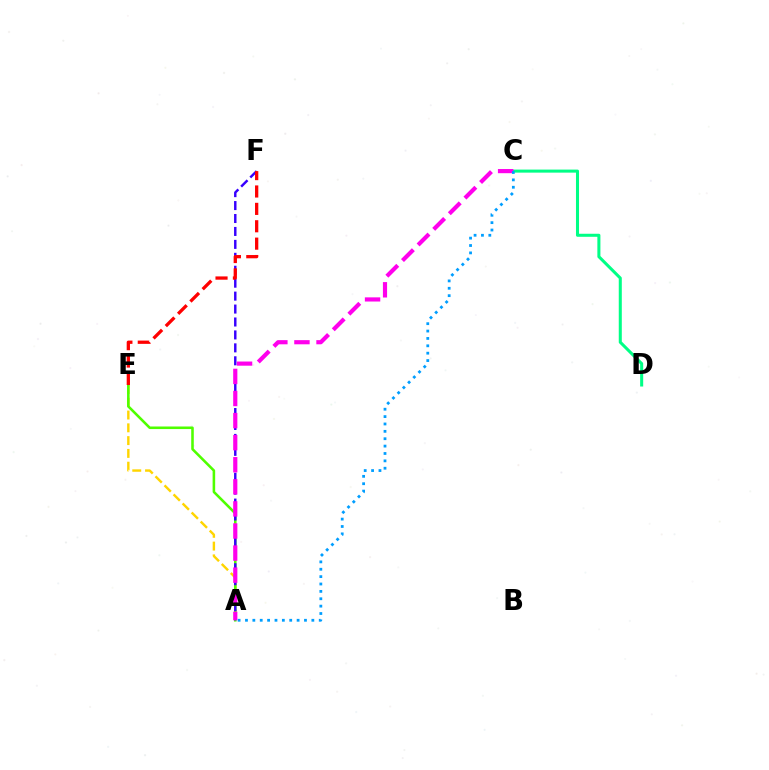{('C', 'D'): [{'color': '#00ff86', 'line_style': 'solid', 'thickness': 2.19}], ('A', 'E'): [{'color': '#ffd500', 'line_style': 'dashed', 'thickness': 1.74}, {'color': '#4fff00', 'line_style': 'solid', 'thickness': 1.85}], ('A', 'F'): [{'color': '#3700ff', 'line_style': 'dashed', 'thickness': 1.76}], ('A', 'C'): [{'color': '#ff00ed', 'line_style': 'dashed', 'thickness': 3.0}, {'color': '#009eff', 'line_style': 'dotted', 'thickness': 2.0}], ('E', 'F'): [{'color': '#ff0000', 'line_style': 'dashed', 'thickness': 2.36}]}